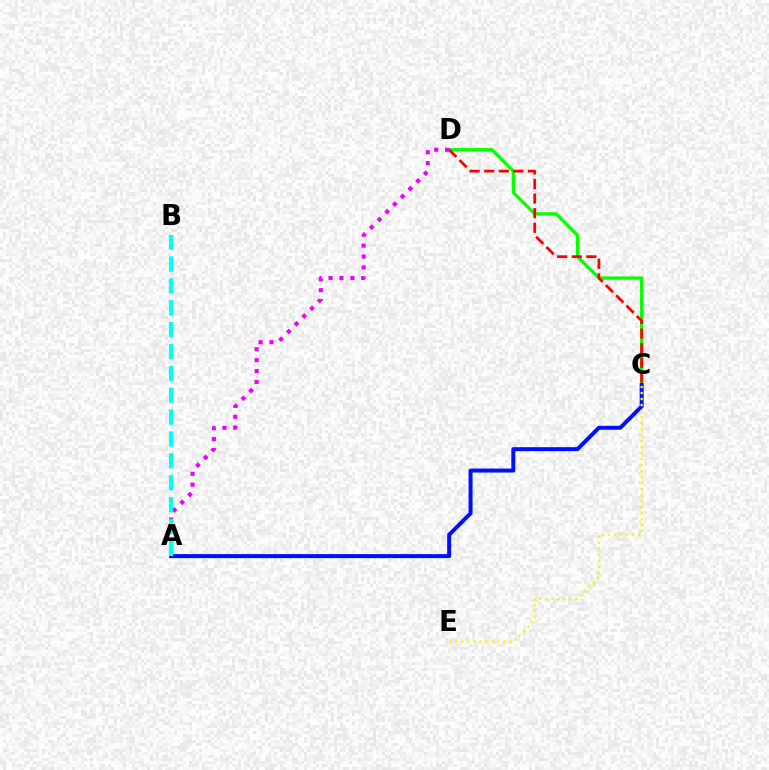{('C', 'D'): [{'color': '#08ff00', 'line_style': 'solid', 'thickness': 2.37}, {'color': '#ff0000', 'line_style': 'dashed', 'thickness': 1.98}], ('A', 'C'): [{'color': '#0010ff', 'line_style': 'solid', 'thickness': 2.88}], ('C', 'E'): [{'color': '#fcf500', 'line_style': 'dotted', 'thickness': 1.63}], ('A', 'D'): [{'color': '#ee00ff', 'line_style': 'dotted', 'thickness': 2.96}], ('A', 'B'): [{'color': '#00fff6', 'line_style': 'dashed', 'thickness': 2.97}]}